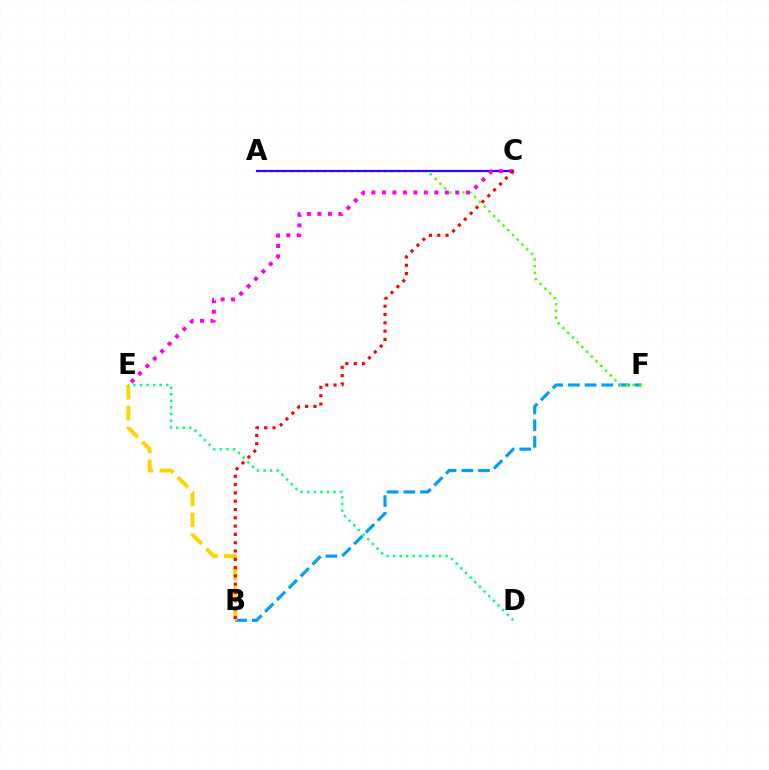{('B', 'F'): [{'color': '#009eff', 'line_style': 'dashed', 'thickness': 2.27}], ('A', 'F'): [{'color': '#4fff00', 'line_style': 'dotted', 'thickness': 1.82}], ('A', 'C'): [{'color': '#3700ff', 'line_style': 'solid', 'thickness': 1.58}], ('B', 'E'): [{'color': '#ffd500', 'line_style': 'dashed', 'thickness': 2.83}], ('C', 'E'): [{'color': '#ff00ed', 'line_style': 'dotted', 'thickness': 2.85}], ('B', 'C'): [{'color': '#ff0000', 'line_style': 'dotted', 'thickness': 2.26}], ('D', 'E'): [{'color': '#00ff86', 'line_style': 'dotted', 'thickness': 1.79}]}